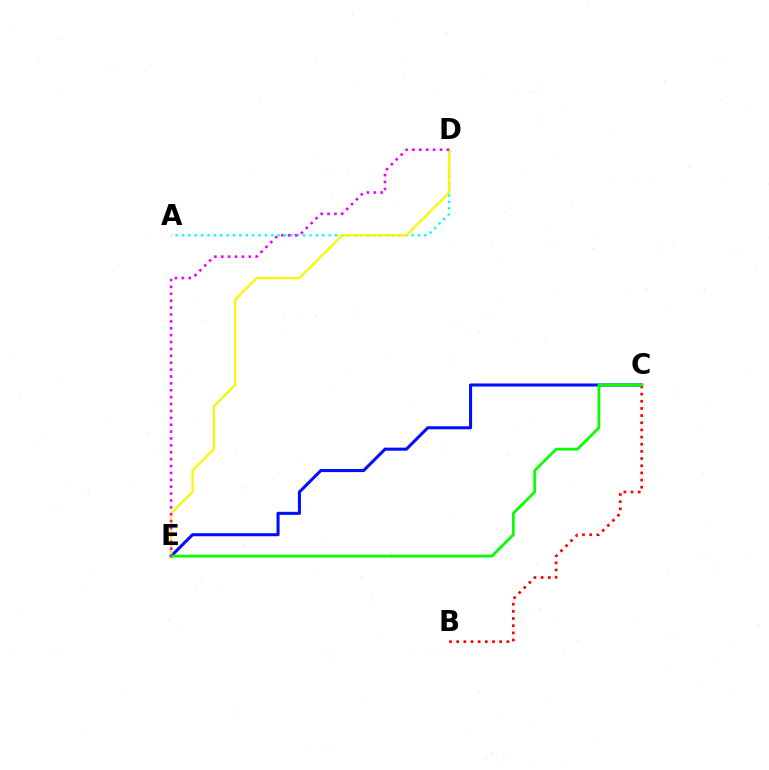{('C', 'E'): [{'color': '#0010ff', 'line_style': 'solid', 'thickness': 2.21}, {'color': '#08ff00', 'line_style': 'solid', 'thickness': 1.99}], ('A', 'D'): [{'color': '#00fff6', 'line_style': 'dotted', 'thickness': 1.73}], ('B', 'C'): [{'color': '#ff0000', 'line_style': 'dotted', 'thickness': 1.95}], ('D', 'E'): [{'color': '#fcf500', 'line_style': 'solid', 'thickness': 1.61}, {'color': '#ee00ff', 'line_style': 'dotted', 'thickness': 1.87}]}